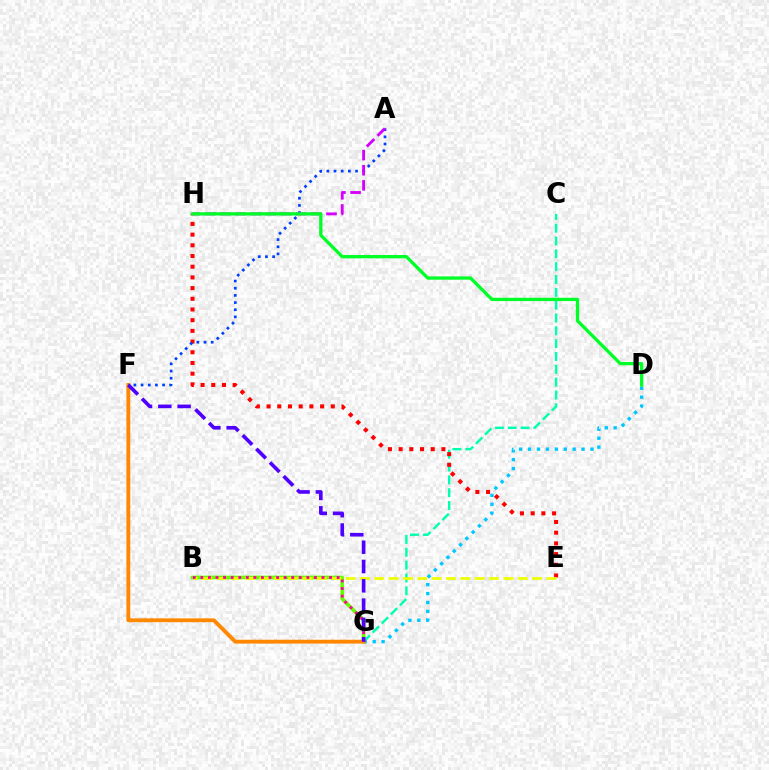{('C', 'G'): [{'color': '#00ffaf', 'line_style': 'dashed', 'thickness': 1.74}], ('B', 'G'): [{'color': '#66ff00', 'line_style': 'solid', 'thickness': 2.65}, {'color': '#ff00a0', 'line_style': 'dotted', 'thickness': 2.06}], ('D', 'G'): [{'color': '#00c7ff', 'line_style': 'dotted', 'thickness': 2.42}], ('E', 'H'): [{'color': '#ff0000', 'line_style': 'dotted', 'thickness': 2.91}], ('B', 'E'): [{'color': '#eeff00', 'line_style': 'dashed', 'thickness': 1.95}], ('F', 'G'): [{'color': '#ff8800', 'line_style': 'solid', 'thickness': 2.78}, {'color': '#4f00ff', 'line_style': 'dashed', 'thickness': 2.62}], ('A', 'F'): [{'color': '#003fff', 'line_style': 'dotted', 'thickness': 1.95}], ('A', 'H'): [{'color': '#d600ff', 'line_style': 'dashed', 'thickness': 2.06}], ('D', 'H'): [{'color': '#00ff27', 'line_style': 'solid', 'thickness': 2.38}]}